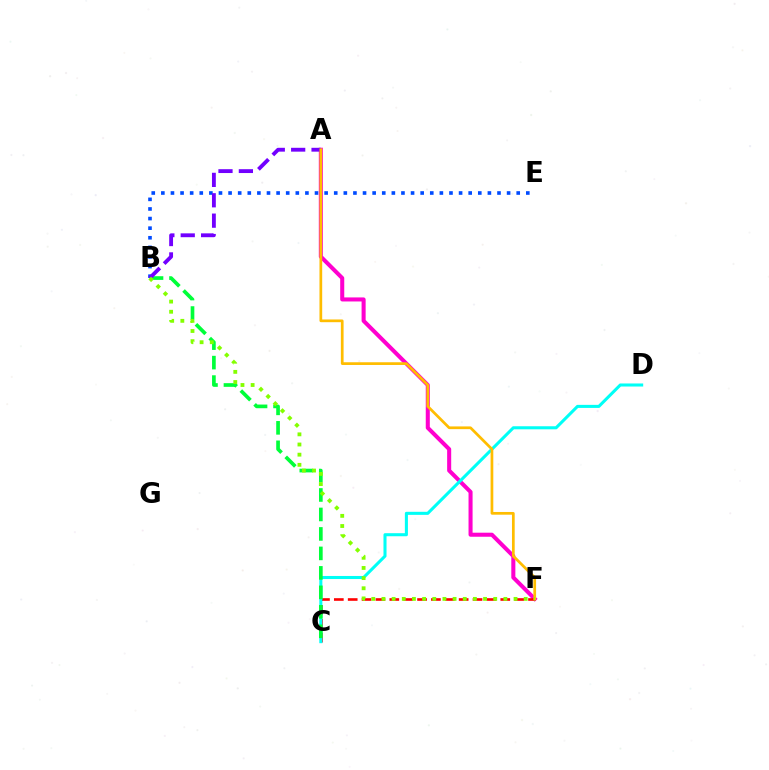{('B', 'E'): [{'color': '#004bff', 'line_style': 'dotted', 'thickness': 2.61}], ('A', 'F'): [{'color': '#ff00cf', 'line_style': 'solid', 'thickness': 2.91}, {'color': '#ffbd00', 'line_style': 'solid', 'thickness': 1.96}], ('C', 'F'): [{'color': '#ff0000', 'line_style': 'dashed', 'thickness': 1.88}], ('C', 'D'): [{'color': '#00fff6', 'line_style': 'solid', 'thickness': 2.2}], ('B', 'C'): [{'color': '#00ff39', 'line_style': 'dashed', 'thickness': 2.65}], ('A', 'B'): [{'color': '#7200ff', 'line_style': 'dashed', 'thickness': 2.77}], ('B', 'F'): [{'color': '#84ff00', 'line_style': 'dotted', 'thickness': 2.76}]}